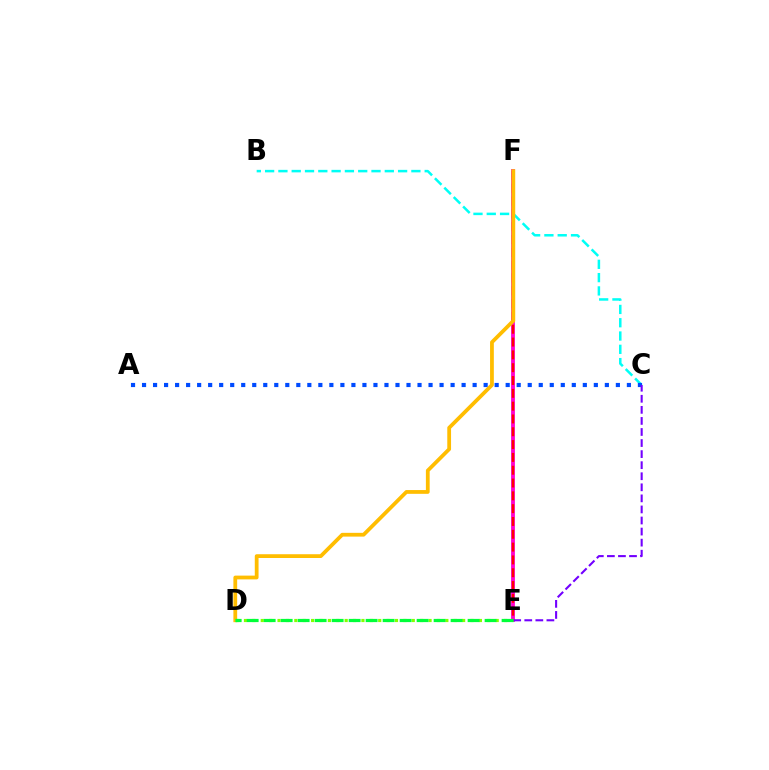{('E', 'F'): [{'color': '#ff00cf', 'line_style': 'solid', 'thickness': 2.74}, {'color': '#ff0000', 'line_style': 'dashed', 'thickness': 1.74}], ('B', 'C'): [{'color': '#00fff6', 'line_style': 'dashed', 'thickness': 1.81}], ('A', 'C'): [{'color': '#004bff', 'line_style': 'dotted', 'thickness': 2.99}], ('D', 'F'): [{'color': '#ffbd00', 'line_style': 'solid', 'thickness': 2.72}], ('D', 'E'): [{'color': '#84ff00', 'line_style': 'dotted', 'thickness': 2.28}, {'color': '#00ff39', 'line_style': 'dashed', 'thickness': 2.31}], ('C', 'E'): [{'color': '#7200ff', 'line_style': 'dashed', 'thickness': 1.5}]}